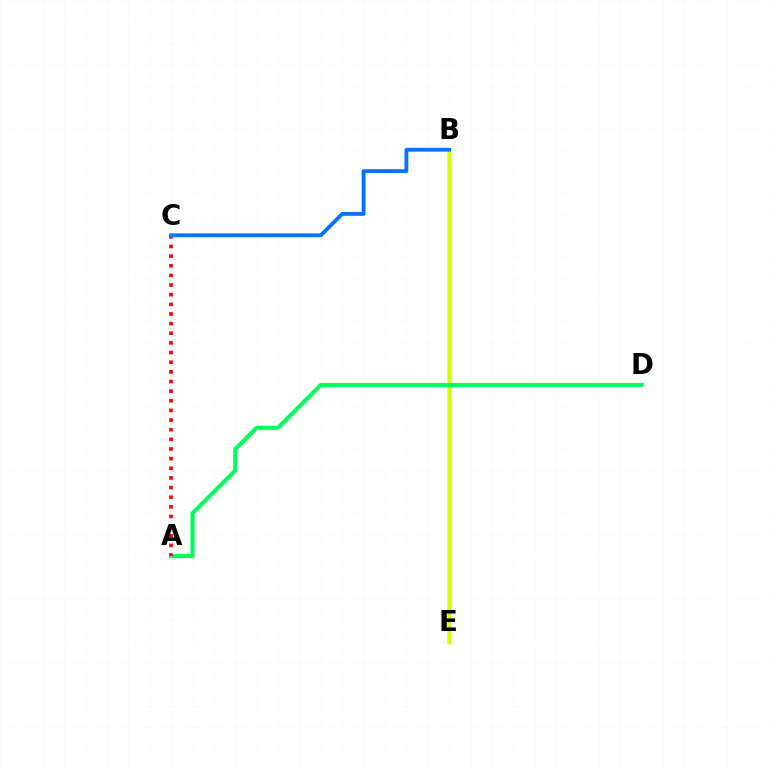{('B', 'E'): [{'color': '#b900ff', 'line_style': 'solid', 'thickness': 1.64}, {'color': '#d1ff00', 'line_style': 'solid', 'thickness': 2.51}], ('A', 'D'): [{'color': '#00ff5c', 'line_style': 'solid', 'thickness': 2.97}], ('A', 'C'): [{'color': '#ff0000', 'line_style': 'dotted', 'thickness': 2.62}], ('B', 'C'): [{'color': '#0074ff', 'line_style': 'solid', 'thickness': 2.76}]}